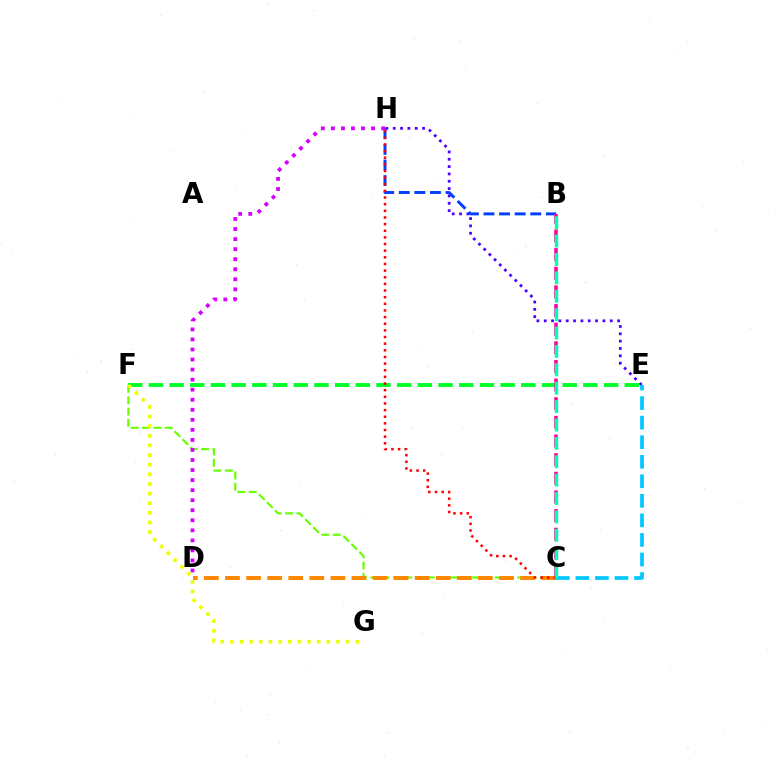{('E', 'H'): [{'color': '#4f00ff', 'line_style': 'dotted', 'thickness': 1.99}], ('C', 'E'): [{'color': '#00c7ff', 'line_style': 'dashed', 'thickness': 2.65}], ('C', 'F'): [{'color': '#66ff00', 'line_style': 'dashed', 'thickness': 1.54}], ('E', 'F'): [{'color': '#00ff27', 'line_style': 'dashed', 'thickness': 2.81}], ('C', 'D'): [{'color': '#ff8800', 'line_style': 'dashed', 'thickness': 2.86}], ('B', 'H'): [{'color': '#003fff', 'line_style': 'dashed', 'thickness': 2.12}], ('F', 'G'): [{'color': '#eeff00', 'line_style': 'dotted', 'thickness': 2.62}], ('B', 'C'): [{'color': '#ff00a0', 'line_style': 'dashed', 'thickness': 2.53}, {'color': '#00ffaf', 'line_style': 'dashed', 'thickness': 2.5}], ('C', 'H'): [{'color': '#ff0000', 'line_style': 'dotted', 'thickness': 1.8}], ('D', 'H'): [{'color': '#d600ff', 'line_style': 'dotted', 'thickness': 2.73}]}